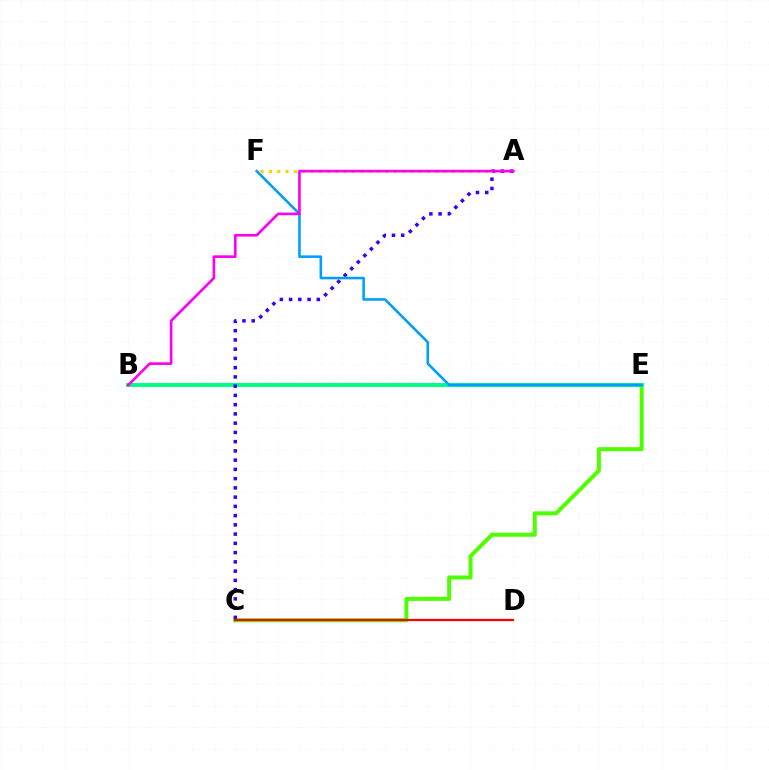{('C', 'E'): [{'color': '#4fff00', 'line_style': 'solid', 'thickness': 2.88}], ('A', 'F'): [{'color': '#ffd500', 'line_style': 'dotted', 'thickness': 2.26}], ('B', 'E'): [{'color': '#00ff86', 'line_style': 'solid', 'thickness': 2.85}], ('A', 'C'): [{'color': '#3700ff', 'line_style': 'dotted', 'thickness': 2.51}], ('C', 'D'): [{'color': '#ff0000', 'line_style': 'solid', 'thickness': 1.62}], ('E', 'F'): [{'color': '#009eff', 'line_style': 'solid', 'thickness': 1.86}], ('A', 'B'): [{'color': '#ff00ed', 'line_style': 'solid', 'thickness': 1.91}]}